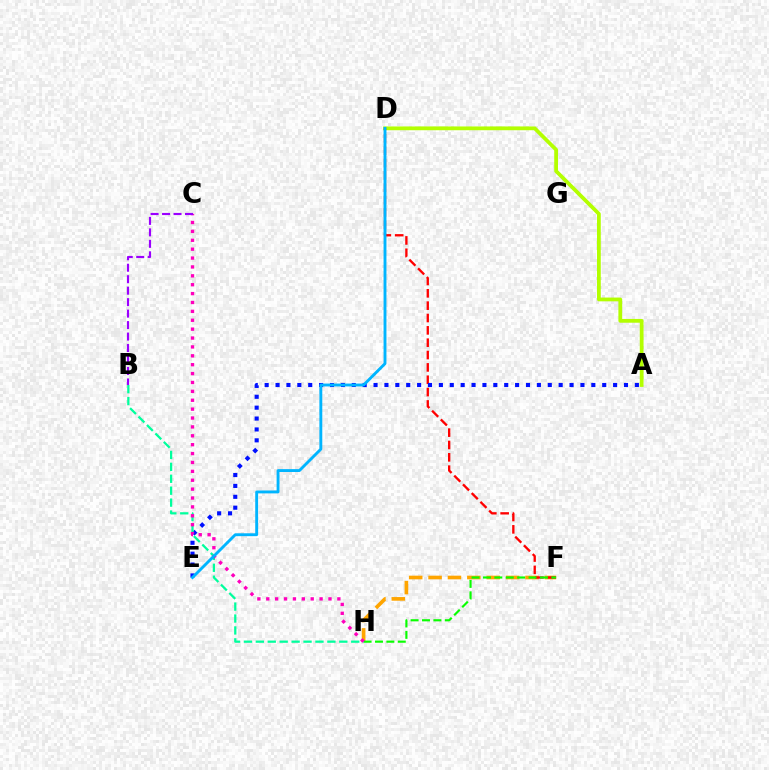{('A', 'D'): [{'color': '#b3ff00', 'line_style': 'solid', 'thickness': 2.72}], ('F', 'H'): [{'color': '#ffa500', 'line_style': 'dashed', 'thickness': 2.63}, {'color': '#08ff00', 'line_style': 'dashed', 'thickness': 1.55}], ('D', 'F'): [{'color': '#ff0000', 'line_style': 'dashed', 'thickness': 1.68}], ('A', 'E'): [{'color': '#0010ff', 'line_style': 'dotted', 'thickness': 2.96}], ('B', 'H'): [{'color': '#00ff9d', 'line_style': 'dashed', 'thickness': 1.62}], ('C', 'H'): [{'color': '#ff00bd', 'line_style': 'dotted', 'thickness': 2.41}], ('B', 'C'): [{'color': '#9b00ff', 'line_style': 'dashed', 'thickness': 1.56}], ('D', 'E'): [{'color': '#00b5ff', 'line_style': 'solid', 'thickness': 2.08}]}